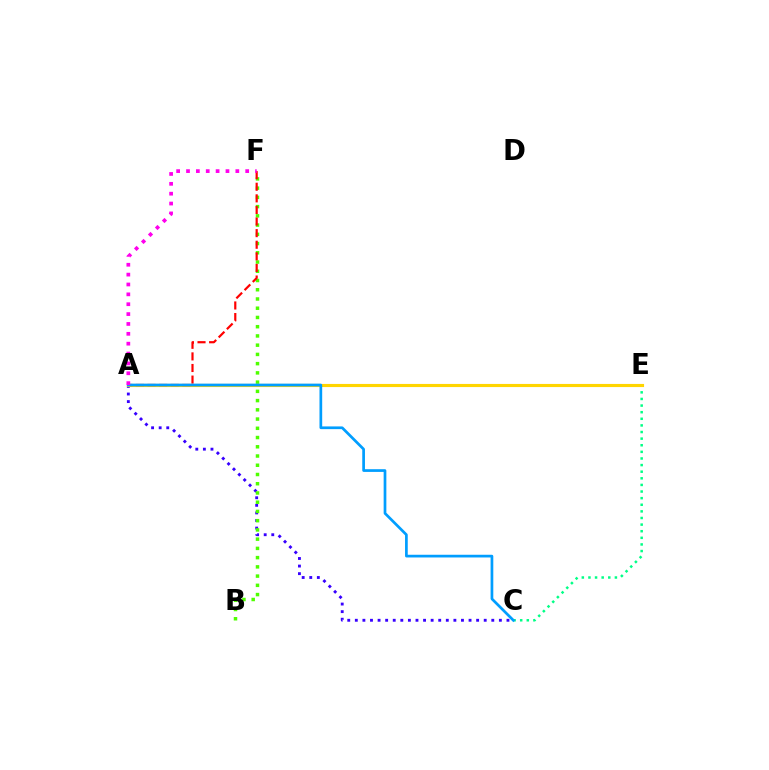{('A', 'C'): [{'color': '#3700ff', 'line_style': 'dotted', 'thickness': 2.06}, {'color': '#009eff', 'line_style': 'solid', 'thickness': 1.95}], ('C', 'E'): [{'color': '#00ff86', 'line_style': 'dotted', 'thickness': 1.8}], ('A', 'E'): [{'color': '#ffd500', 'line_style': 'solid', 'thickness': 2.26}], ('B', 'F'): [{'color': '#4fff00', 'line_style': 'dotted', 'thickness': 2.51}], ('A', 'F'): [{'color': '#ff0000', 'line_style': 'dashed', 'thickness': 1.58}, {'color': '#ff00ed', 'line_style': 'dotted', 'thickness': 2.68}]}